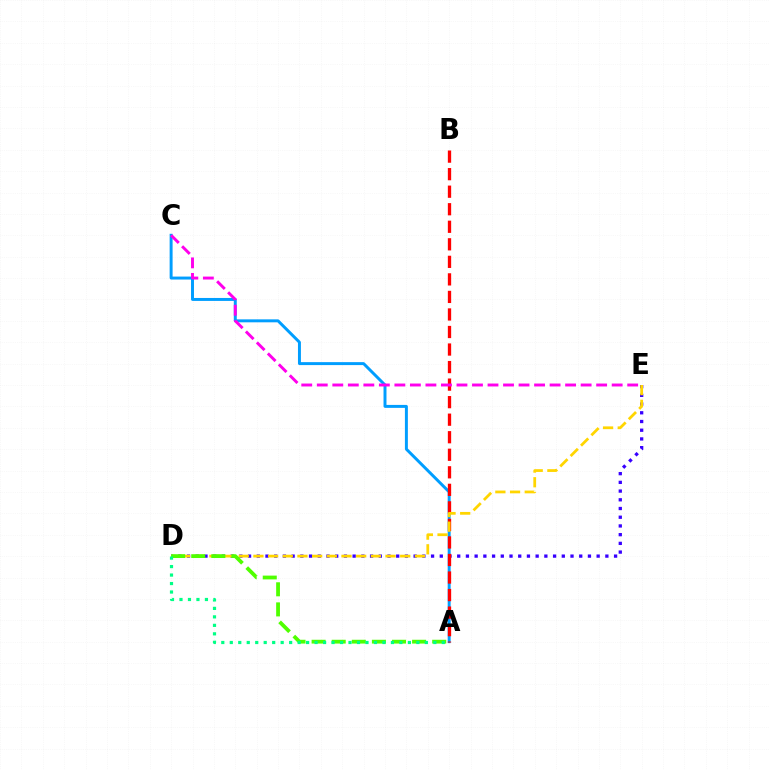{('A', 'C'): [{'color': '#009eff', 'line_style': 'solid', 'thickness': 2.13}], ('D', 'E'): [{'color': '#3700ff', 'line_style': 'dotted', 'thickness': 2.37}, {'color': '#ffd500', 'line_style': 'dashed', 'thickness': 1.99}], ('A', 'B'): [{'color': '#ff0000', 'line_style': 'dashed', 'thickness': 2.38}], ('C', 'E'): [{'color': '#ff00ed', 'line_style': 'dashed', 'thickness': 2.11}], ('A', 'D'): [{'color': '#4fff00', 'line_style': 'dashed', 'thickness': 2.73}, {'color': '#00ff86', 'line_style': 'dotted', 'thickness': 2.3}]}